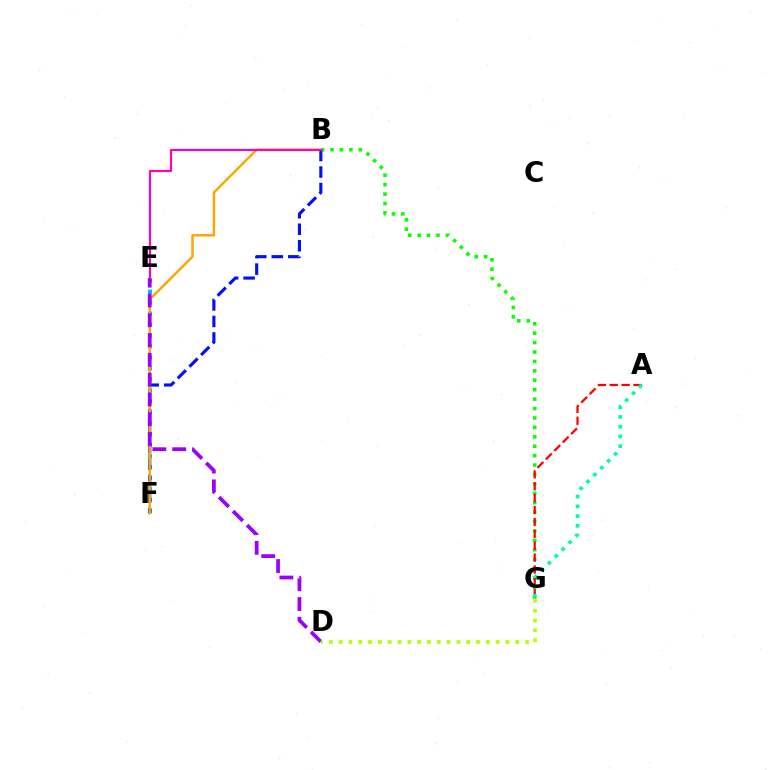{('B', 'G'): [{'color': '#08ff00', 'line_style': 'dotted', 'thickness': 2.56}], ('E', 'F'): [{'color': '#00b5ff', 'line_style': 'dotted', 'thickness': 2.98}], ('A', 'G'): [{'color': '#ff0000', 'line_style': 'dashed', 'thickness': 1.62}, {'color': '#00ff9d', 'line_style': 'dotted', 'thickness': 2.65}], ('B', 'F'): [{'color': '#0010ff', 'line_style': 'dashed', 'thickness': 2.24}, {'color': '#ffa500', 'line_style': 'solid', 'thickness': 1.76}], ('D', 'E'): [{'color': '#9b00ff', 'line_style': 'dashed', 'thickness': 2.69}], ('D', 'G'): [{'color': '#b3ff00', 'line_style': 'dotted', 'thickness': 2.67}], ('B', 'E'): [{'color': '#ff00bd', 'line_style': 'solid', 'thickness': 1.55}]}